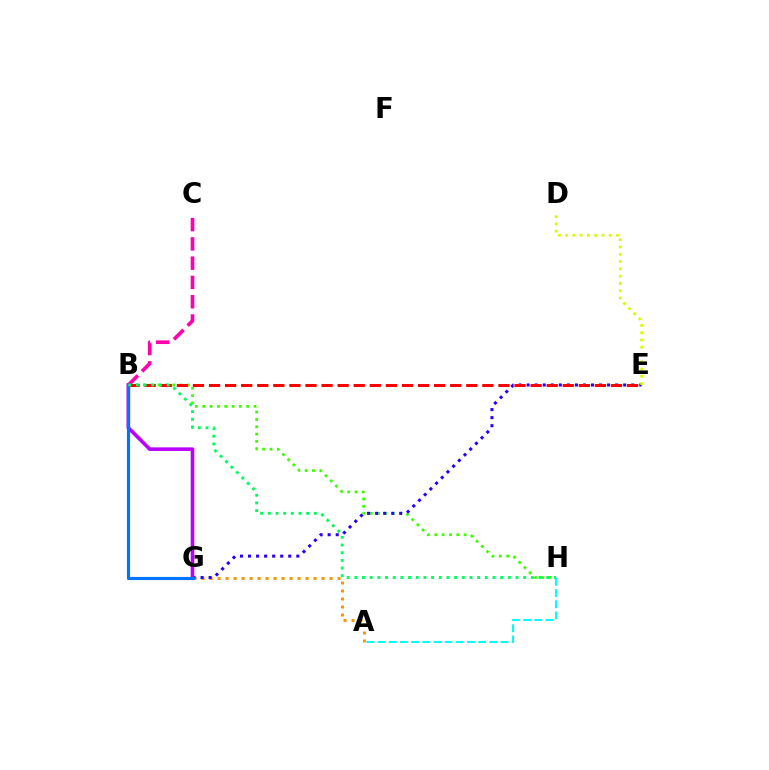{('B', 'C'): [{'color': '#ff00ac', 'line_style': 'dashed', 'thickness': 2.62}], ('B', 'H'): [{'color': '#3dff00', 'line_style': 'dotted', 'thickness': 1.99}, {'color': '#00ff5c', 'line_style': 'dotted', 'thickness': 2.09}], ('A', 'G'): [{'color': '#ff9400', 'line_style': 'dotted', 'thickness': 2.17}], ('E', 'G'): [{'color': '#2500ff', 'line_style': 'dotted', 'thickness': 2.19}], ('B', 'E'): [{'color': '#ff0000', 'line_style': 'dashed', 'thickness': 2.18}], ('A', 'H'): [{'color': '#00fff6', 'line_style': 'dashed', 'thickness': 1.52}], ('B', 'G'): [{'color': '#b900ff', 'line_style': 'solid', 'thickness': 2.59}, {'color': '#0074ff', 'line_style': 'solid', 'thickness': 2.26}], ('D', 'E'): [{'color': '#d1ff00', 'line_style': 'dotted', 'thickness': 1.98}]}